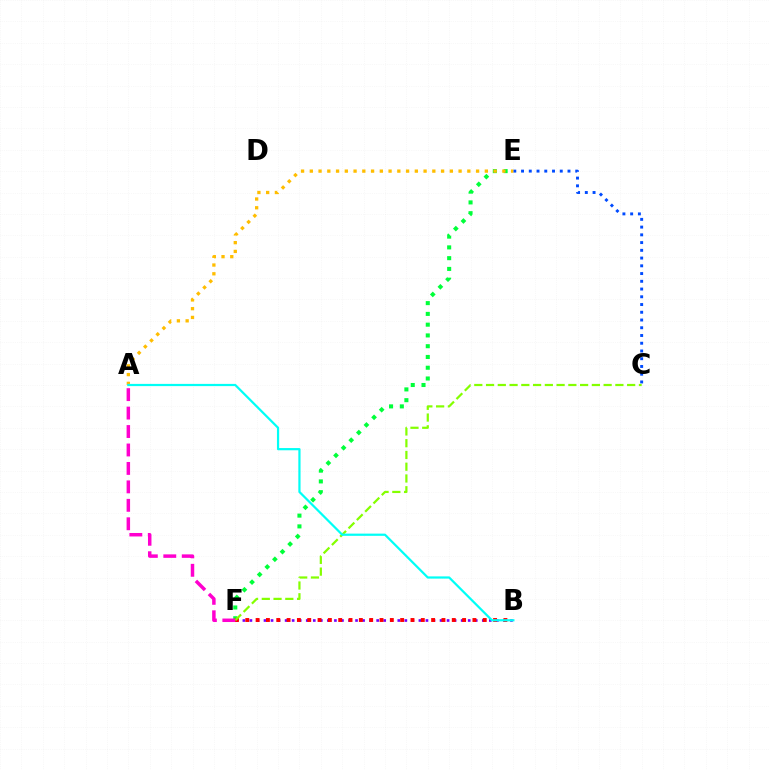{('B', 'F'): [{'color': '#7200ff', 'line_style': 'dotted', 'thickness': 1.91}, {'color': '#ff0000', 'line_style': 'dotted', 'thickness': 2.81}], ('E', 'F'): [{'color': '#00ff39', 'line_style': 'dotted', 'thickness': 2.93}], ('C', 'E'): [{'color': '#004bff', 'line_style': 'dotted', 'thickness': 2.1}], ('A', 'E'): [{'color': '#ffbd00', 'line_style': 'dotted', 'thickness': 2.38}], ('C', 'F'): [{'color': '#84ff00', 'line_style': 'dashed', 'thickness': 1.6}], ('A', 'F'): [{'color': '#ff00cf', 'line_style': 'dashed', 'thickness': 2.51}], ('A', 'B'): [{'color': '#00fff6', 'line_style': 'solid', 'thickness': 1.6}]}